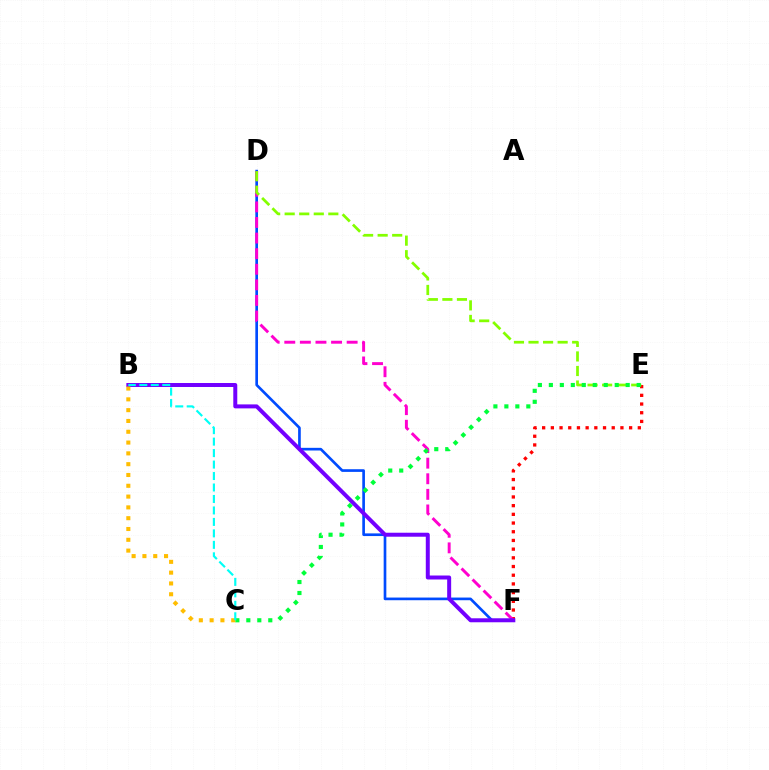{('E', 'F'): [{'color': '#ff0000', 'line_style': 'dotted', 'thickness': 2.36}], ('D', 'F'): [{'color': '#004bff', 'line_style': 'solid', 'thickness': 1.92}, {'color': '#ff00cf', 'line_style': 'dashed', 'thickness': 2.12}], ('B', 'F'): [{'color': '#7200ff', 'line_style': 'solid', 'thickness': 2.87}], ('D', 'E'): [{'color': '#84ff00', 'line_style': 'dashed', 'thickness': 1.98}], ('C', 'E'): [{'color': '#00ff39', 'line_style': 'dotted', 'thickness': 2.98}], ('B', 'C'): [{'color': '#ffbd00', 'line_style': 'dotted', 'thickness': 2.94}, {'color': '#00fff6', 'line_style': 'dashed', 'thickness': 1.56}]}